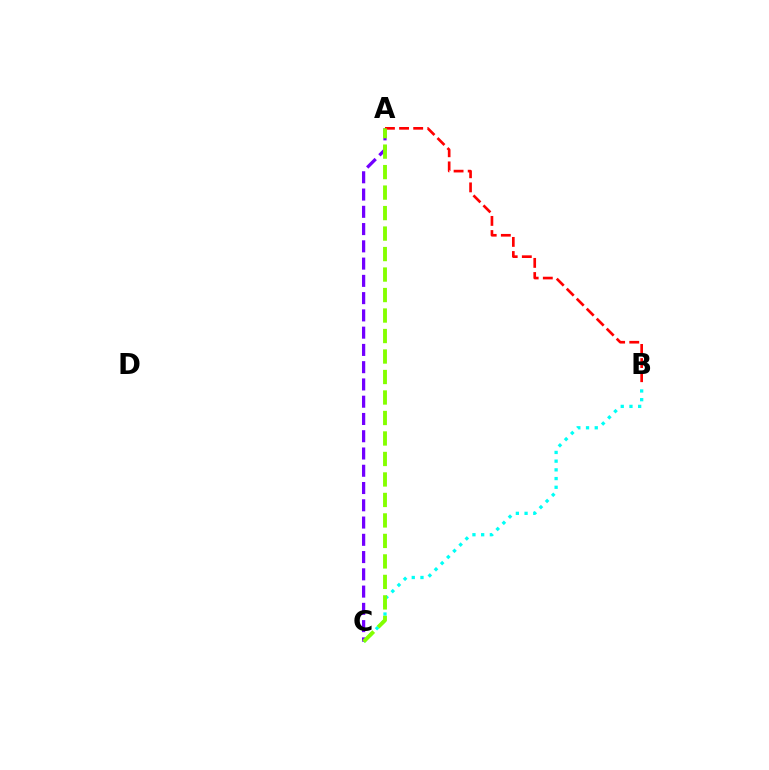{('B', 'C'): [{'color': '#00fff6', 'line_style': 'dotted', 'thickness': 2.37}], ('A', 'C'): [{'color': '#7200ff', 'line_style': 'dashed', 'thickness': 2.35}, {'color': '#84ff00', 'line_style': 'dashed', 'thickness': 2.78}], ('A', 'B'): [{'color': '#ff0000', 'line_style': 'dashed', 'thickness': 1.92}]}